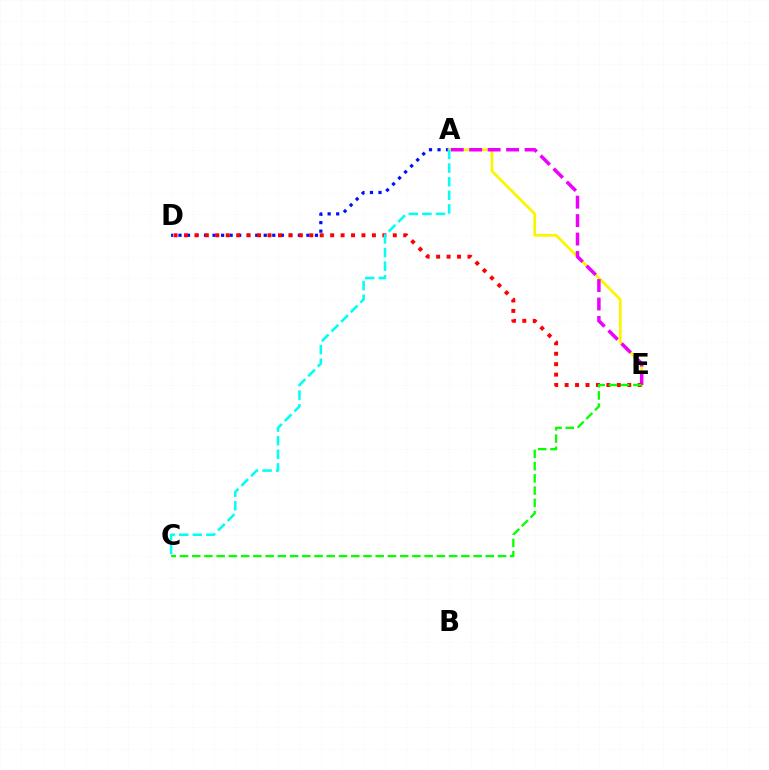{('A', 'D'): [{'color': '#0010ff', 'line_style': 'dotted', 'thickness': 2.32}], ('A', 'E'): [{'color': '#fcf500', 'line_style': 'solid', 'thickness': 1.99}, {'color': '#ee00ff', 'line_style': 'dashed', 'thickness': 2.51}], ('D', 'E'): [{'color': '#ff0000', 'line_style': 'dotted', 'thickness': 2.84}], ('C', 'E'): [{'color': '#08ff00', 'line_style': 'dashed', 'thickness': 1.66}], ('A', 'C'): [{'color': '#00fff6', 'line_style': 'dashed', 'thickness': 1.85}]}